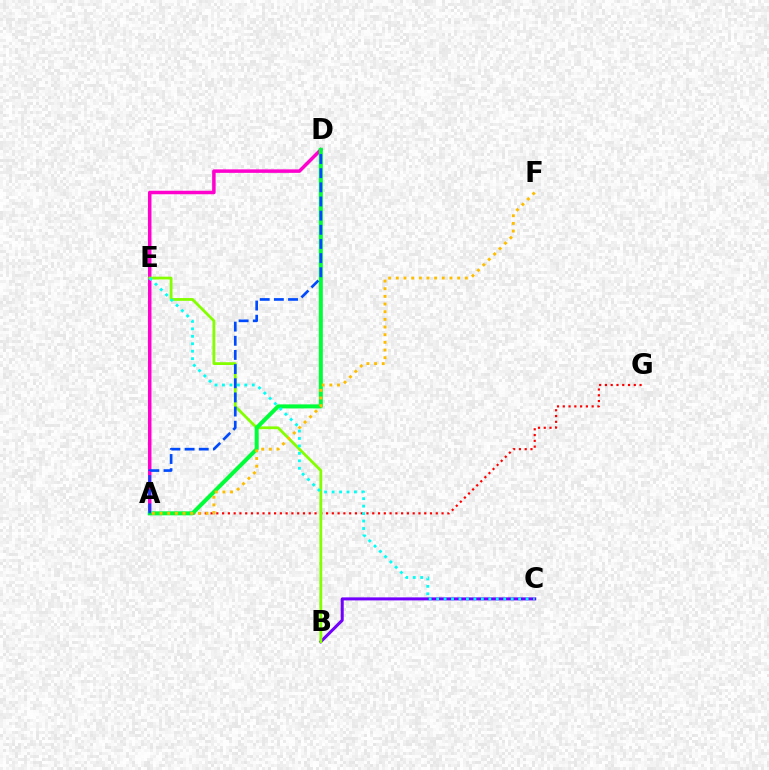{('A', 'D'): [{'color': '#ff00cf', 'line_style': 'solid', 'thickness': 2.52}, {'color': '#00ff39', 'line_style': 'solid', 'thickness': 2.89}, {'color': '#004bff', 'line_style': 'dashed', 'thickness': 1.92}], ('A', 'G'): [{'color': '#ff0000', 'line_style': 'dotted', 'thickness': 1.57}], ('B', 'C'): [{'color': '#7200ff', 'line_style': 'solid', 'thickness': 2.18}], ('B', 'E'): [{'color': '#84ff00', 'line_style': 'solid', 'thickness': 2.0}], ('A', 'F'): [{'color': '#ffbd00', 'line_style': 'dotted', 'thickness': 2.08}], ('C', 'E'): [{'color': '#00fff6', 'line_style': 'dotted', 'thickness': 2.03}]}